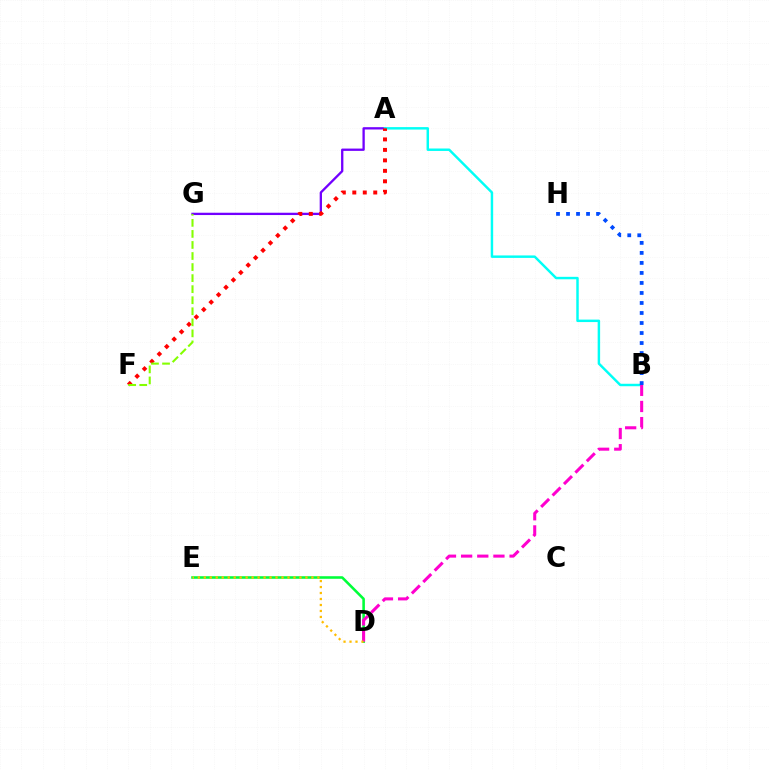{('D', 'E'): [{'color': '#00ff39', 'line_style': 'solid', 'thickness': 1.85}, {'color': '#ffbd00', 'line_style': 'dotted', 'thickness': 1.63}], ('A', 'G'): [{'color': '#7200ff', 'line_style': 'solid', 'thickness': 1.66}], ('A', 'B'): [{'color': '#00fff6', 'line_style': 'solid', 'thickness': 1.77}], ('A', 'F'): [{'color': '#ff0000', 'line_style': 'dotted', 'thickness': 2.85}], ('B', 'D'): [{'color': '#ff00cf', 'line_style': 'dashed', 'thickness': 2.19}], ('B', 'H'): [{'color': '#004bff', 'line_style': 'dotted', 'thickness': 2.72}], ('F', 'G'): [{'color': '#84ff00', 'line_style': 'dashed', 'thickness': 1.5}]}